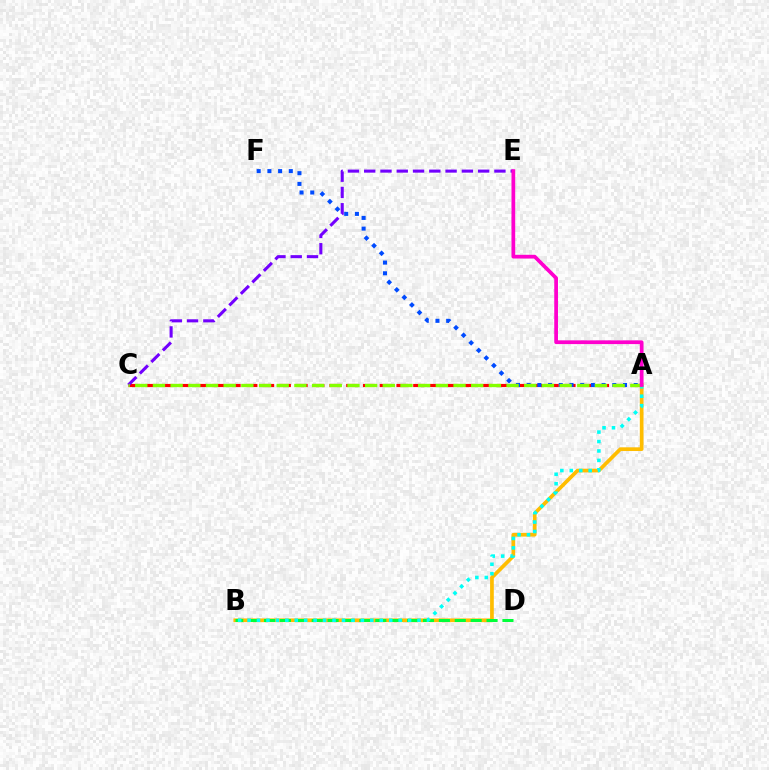{('A', 'B'): [{'color': '#ffbd00', 'line_style': 'solid', 'thickness': 2.67}, {'color': '#00fff6', 'line_style': 'dotted', 'thickness': 2.57}], ('A', 'C'): [{'color': '#ff0000', 'line_style': 'dashed', 'thickness': 2.27}, {'color': '#84ff00', 'line_style': 'dashed', 'thickness': 2.4}], ('B', 'D'): [{'color': '#00ff39', 'line_style': 'dashed', 'thickness': 2.16}], ('A', 'F'): [{'color': '#004bff', 'line_style': 'dotted', 'thickness': 2.91}], ('C', 'E'): [{'color': '#7200ff', 'line_style': 'dashed', 'thickness': 2.21}], ('A', 'E'): [{'color': '#ff00cf', 'line_style': 'solid', 'thickness': 2.69}]}